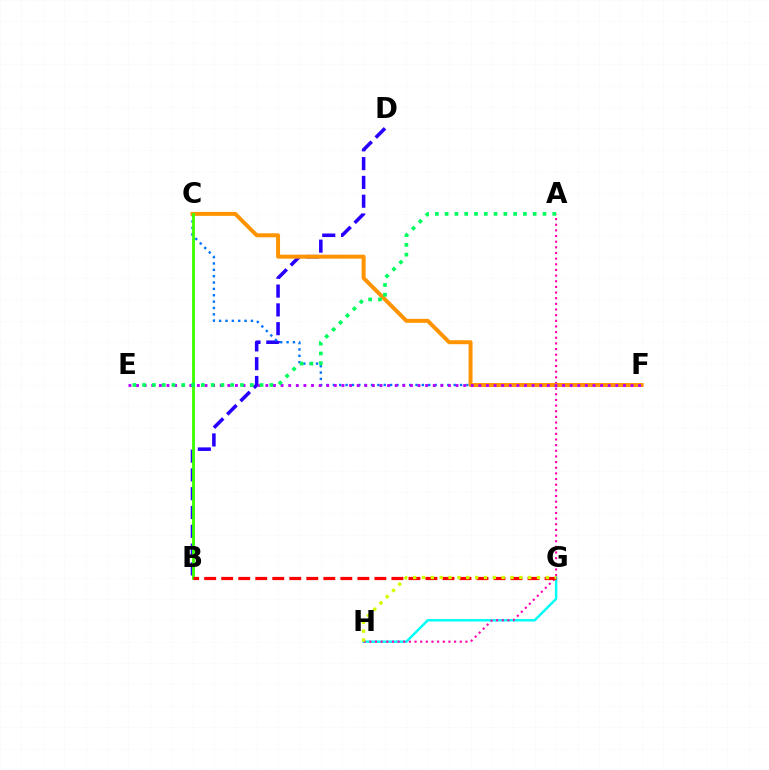{('G', 'H'): [{'color': '#00fff6', 'line_style': 'solid', 'thickness': 1.77}, {'color': '#d1ff00', 'line_style': 'dotted', 'thickness': 2.4}], ('B', 'D'): [{'color': '#2500ff', 'line_style': 'dashed', 'thickness': 2.55}], ('A', 'H'): [{'color': '#ff00ac', 'line_style': 'dotted', 'thickness': 1.54}], ('C', 'F'): [{'color': '#0074ff', 'line_style': 'dotted', 'thickness': 1.73}, {'color': '#ff9400', 'line_style': 'solid', 'thickness': 2.86}], ('E', 'F'): [{'color': '#b900ff', 'line_style': 'dotted', 'thickness': 2.07}], ('B', 'C'): [{'color': '#3dff00', 'line_style': 'solid', 'thickness': 2.05}], ('A', 'E'): [{'color': '#00ff5c', 'line_style': 'dotted', 'thickness': 2.66}], ('B', 'G'): [{'color': '#ff0000', 'line_style': 'dashed', 'thickness': 2.31}]}